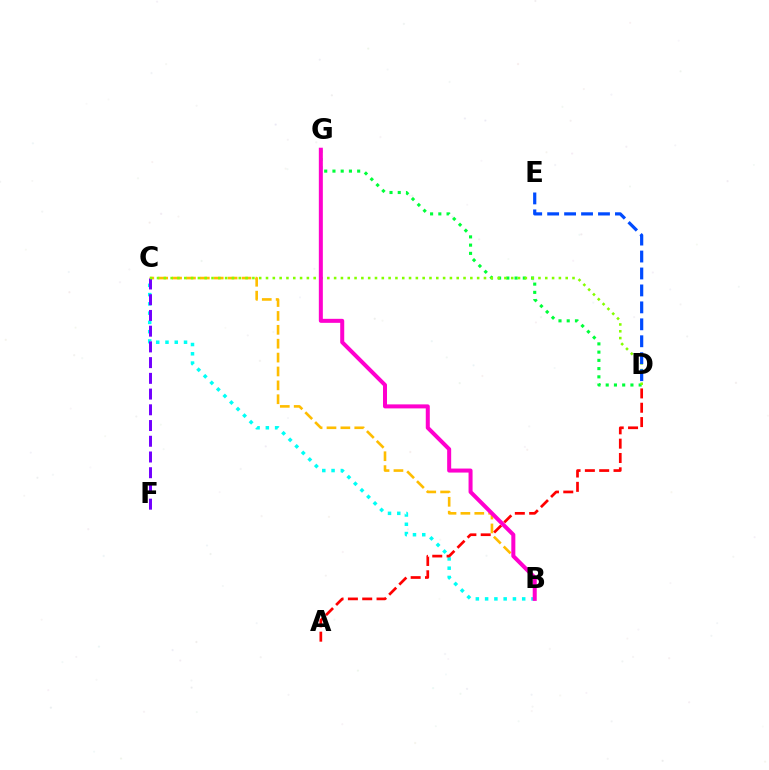{('B', 'C'): [{'color': '#00fff6', 'line_style': 'dotted', 'thickness': 2.52}, {'color': '#ffbd00', 'line_style': 'dashed', 'thickness': 1.89}], ('C', 'F'): [{'color': '#7200ff', 'line_style': 'dashed', 'thickness': 2.14}], ('D', 'G'): [{'color': '#00ff39', 'line_style': 'dotted', 'thickness': 2.24}], ('A', 'D'): [{'color': '#ff0000', 'line_style': 'dashed', 'thickness': 1.95}], ('C', 'D'): [{'color': '#84ff00', 'line_style': 'dotted', 'thickness': 1.85}], ('D', 'E'): [{'color': '#004bff', 'line_style': 'dashed', 'thickness': 2.3}], ('B', 'G'): [{'color': '#ff00cf', 'line_style': 'solid', 'thickness': 2.89}]}